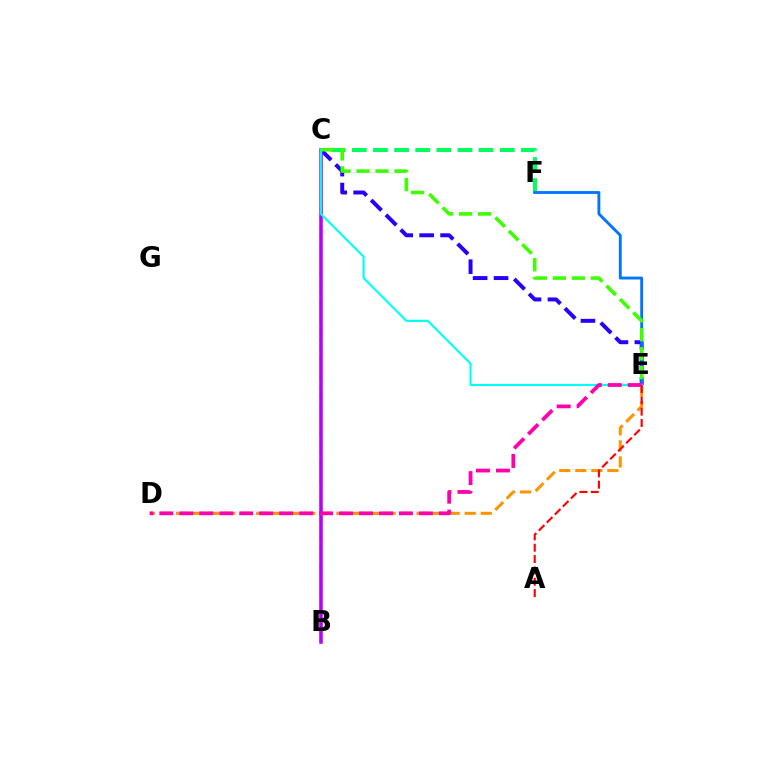{('B', 'C'): [{'color': '#d1ff00', 'line_style': 'dotted', 'thickness': 2.56}, {'color': '#b900ff', 'line_style': 'solid', 'thickness': 2.53}], ('C', 'F'): [{'color': '#00ff5c', 'line_style': 'dashed', 'thickness': 2.87}], ('C', 'E'): [{'color': '#2500ff', 'line_style': 'dashed', 'thickness': 2.84}, {'color': '#00fff6', 'line_style': 'solid', 'thickness': 1.53}, {'color': '#3dff00', 'line_style': 'dashed', 'thickness': 2.58}], ('D', 'E'): [{'color': '#ff9400', 'line_style': 'dashed', 'thickness': 2.18}, {'color': '#ff00ac', 'line_style': 'dashed', 'thickness': 2.71}], ('E', 'F'): [{'color': '#0074ff', 'line_style': 'solid', 'thickness': 2.06}], ('A', 'E'): [{'color': '#ff0000', 'line_style': 'dashed', 'thickness': 1.54}]}